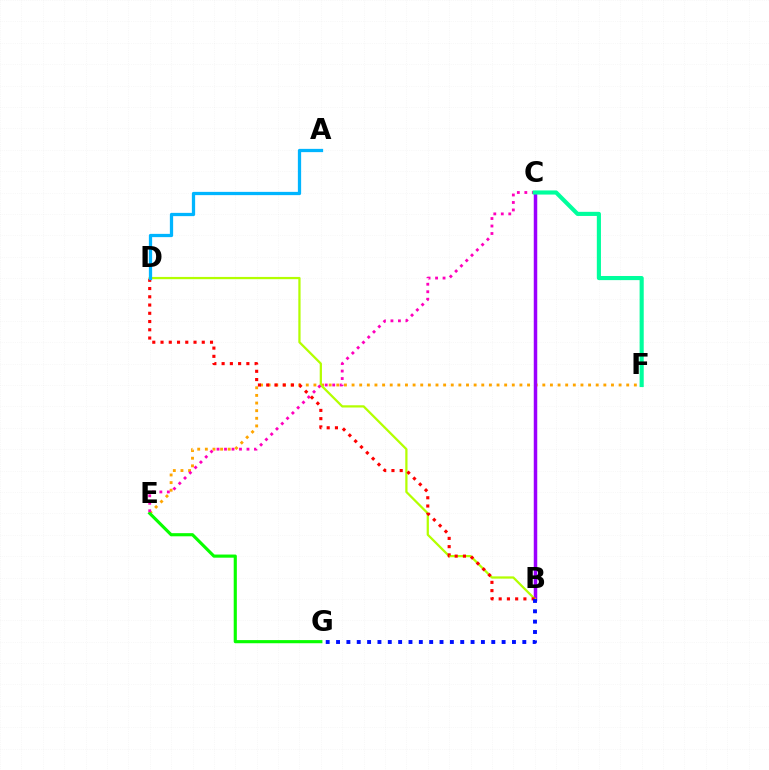{('E', 'F'): [{'color': '#ffa500', 'line_style': 'dotted', 'thickness': 2.07}], ('B', 'C'): [{'color': '#9b00ff', 'line_style': 'solid', 'thickness': 2.51}], ('E', 'G'): [{'color': '#08ff00', 'line_style': 'solid', 'thickness': 2.26}], ('B', 'D'): [{'color': '#b3ff00', 'line_style': 'solid', 'thickness': 1.62}, {'color': '#ff0000', 'line_style': 'dotted', 'thickness': 2.24}], ('C', 'E'): [{'color': '#ff00bd', 'line_style': 'dotted', 'thickness': 2.03}], ('C', 'F'): [{'color': '#00ff9d', 'line_style': 'solid', 'thickness': 2.97}], ('B', 'G'): [{'color': '#0010ff', 'line_style': 'dotted', 'thickness': 2.81}], ('A', 'D'): [{'color': '#00b5ff', 'line_style': 'solid', 'thickness': 2.35}]}